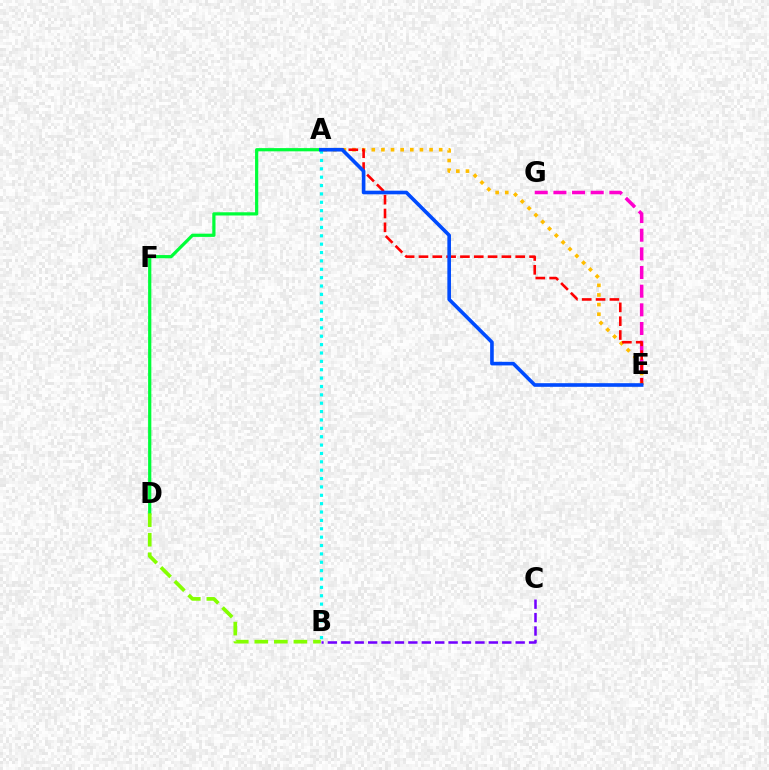{('A', 'D'): [{'color': '#00ff39', 'line_style': 'solid', 'thickness': 2.32}], ('E', 'G'): [{'color': '#ff00cf', 'line_style': 'dashed', 'thickness': 2.53}], ('B', 'C'): [{'color': '#7200ff', 'line_style': 'dashed', 'thickness': 1.82}], ('A', 'B'): [{'color': '#00fff6', 'line_style': 'dotted', 'thickness': 2.27}], ('A', 'E'): [{'color': '#ffbd00', 'line_style': 'dotted', 'thickness': 2.62}, {'color': '#ff0000', 'line_style': 'dashed', 'thickness': 1.88}, {'color': '#004bff', 'line_style': 'solid', 'thickness': 2.61}], ('B', 'D'): [{'color': '#84ff00', 'line_style': 'dashed', 'thickness': 2.66}]}